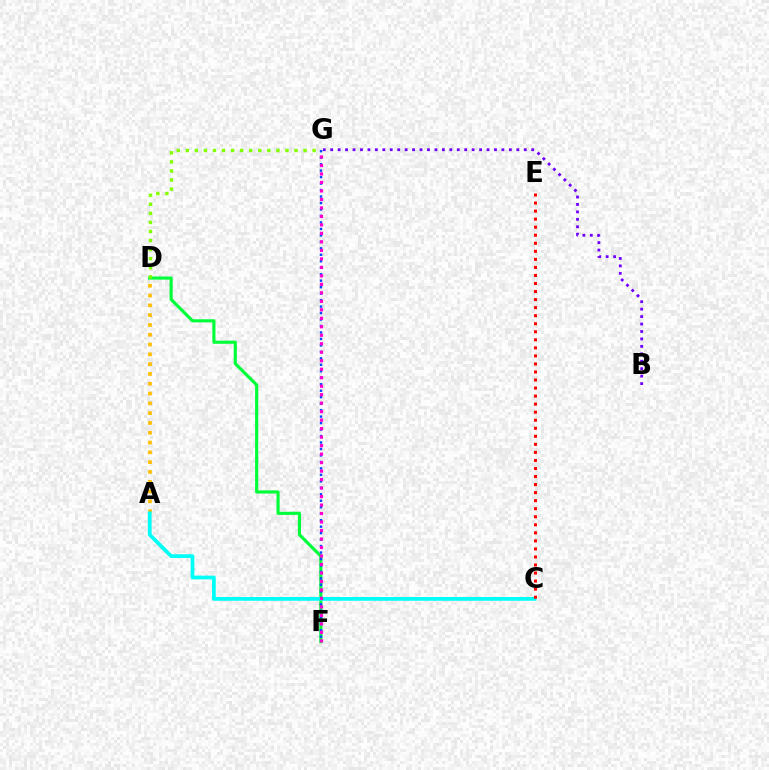{('D', 'F'): [{'color': '#00ff39', 'line_style': 'solid', 'thickness': 2.26}], ('A', 'D'): [{'color': '#ffbd00', 'line_style': 'dotted', 'thickness': 2.66}], ('F', 'G'): [{'color': '#004bff', 'line_style': 'dotted', 'thickness': 1.76}, {'color': '#ff00cf', 'line_style': 'dotted', 'thickness': 2.31}], ('D', 'G'): [{'color': '#84ff00', 'line_style': 'dotted', 'thickness': 2.46}], ('A', 'C'): [{'color': '#00fff6', 'line_style': 'solid', 'thickness': 2.71}], ('C', 'E'): [{'color': '#ff0000', 'line_style': 'dotted', 'thickness': 2.19}], ('B', 'G'): [{'color': '#7200ff', 'line_style': 'dotted', 'thickness': 2.02}]}